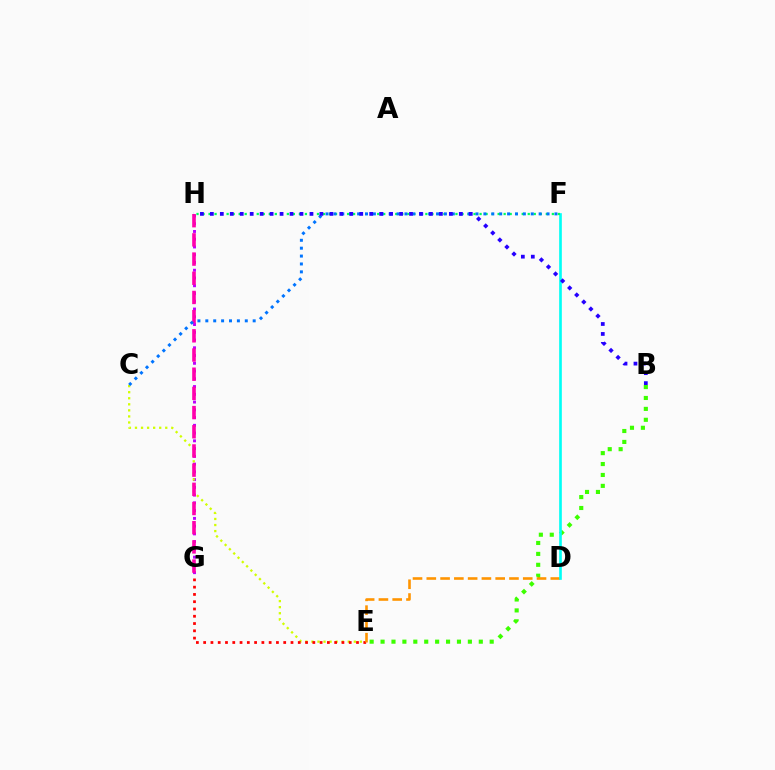{('G', 'H'): [{'color': '#b900ff', 'line_style': 'dotted', 'thickness': 2.11}, {'color': '#ff00ac', 'line_style': 'dashed', 'thickness': 2.61}], ('C', 'E'): [{'color': '#d1ff00', 'line_style': 'dotted', 'thickness': 1.65}], ('E', 'G'): [{'color': '#ff0000', 'line_style': 'dotted', 'thickness': 1.98}], ('B', 'E'): [{'color': '#3dff00', 'line_style': 'dotted', 'thickness': 2.96}], ('D', 'E'): [{'color': '#ff9400', 'line_style': 'dashed', 'thickness': 1.87}], ('D', 'F'): [{'color': '#00fff6', 'line_style': 'solid', 'thickness': 1.91}], ('F', 'H'): [{'color': '#00ff5c', 'line_style': 'dotted', 'thickness': 1.64}], ('C', 'F'): [{'color': '#0074ff', 'line_style': 'dotted', 'thickness': 2.14}], ('B', 'H'): [{'color': '#2500ff', 'line_style': 'dotted', 'thickness': 2.71}]}